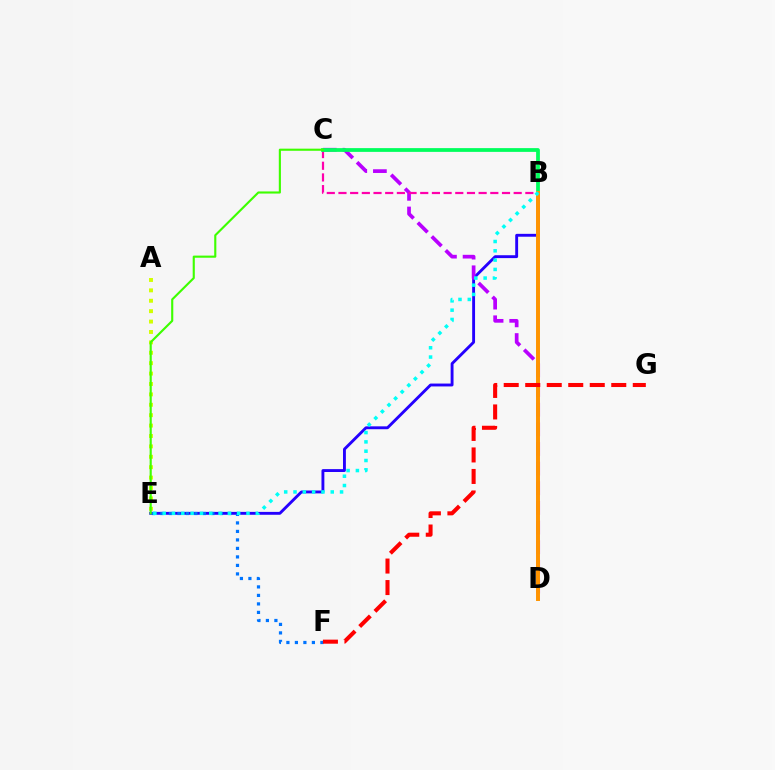{('B', 'E'): [{'color': '#2500ff', 'line_style': 'solid', 'thickness': 2.07}, {'color': '#00fff6', 'line_style': 'dotted', 'thickness': 2.53}], ('C', 'D'): [{'color': '#b900ff', 'line_style': 'dashed', 'thickness': 2.67}], ('B', 'C'): [{'color': '#ff00ac', 'line_style': 'dashed', 'thickness': 1.59}, {'color': '#00ff5c', 'line_style': 'solid', 'thickness': 2.71}], ('E', 'F'): [{'color': '#0074ff', 'line_style': 'dotted', 'thickness': 2.31}], ('A', 'E'): [{'color': '#d1ff00', 'line_style': 'dotted', 'thickness': 2.83}], ('B', 'D'): [{'color': '#ff9400', 'line_style': 'solid', 'thickness': 2.84}], ('C', 'E'): [{'color': '#3dff00', 'line_style': 'solid', 'thickness': 1.53}], ('F', 'G'): [{'color': '#ff0000', 'line_style': 'dashed', 'thickness': 2.92}]}